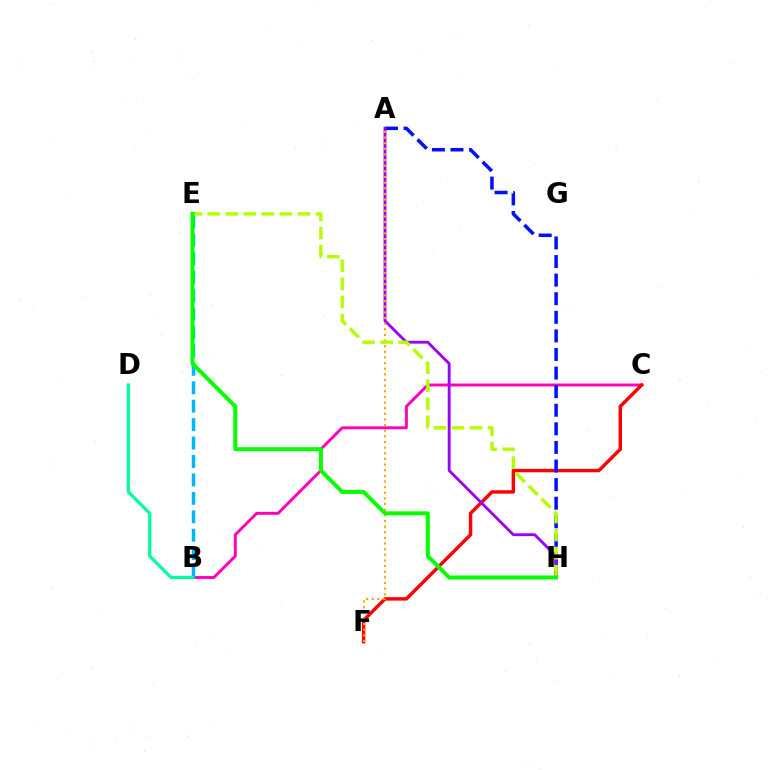{('B', 'C'): [{'color': '#ff00bd', 'line_style': 'solid', 'thickness': 2.1}], ('B', 'E'): [{'color': '#00b5ff', 'line_style': 'dashed', 'thickness': 2.5}], ('C', 'F'): [{'color': '#ff0000', 'line_style': 'solid', 'thickness': 2.47}], ('A', 'H'): [{'color': '#0010ff', 'line_style': 'dashed', 'thickness': 2.53}, {'color': '#9b00ff', 'line_style': 'solid', 'thickness': 2.05}], ('B', 'D'): [{'color': '#00ff9d', 'line_style': 'solid', 'thickness': 2.34}], ('A', 'F'): [{'color': '#ffa500', 'line_style': 'dotted', 'thickness': 1.53}], ('E', 'H'): [{'color': '#b3ff00', 'line_style': 'dashed', 'thickness': 2.45}, {'color': '#08ff00', 'line_style': 'solid', 'thickness': 2.89}]}